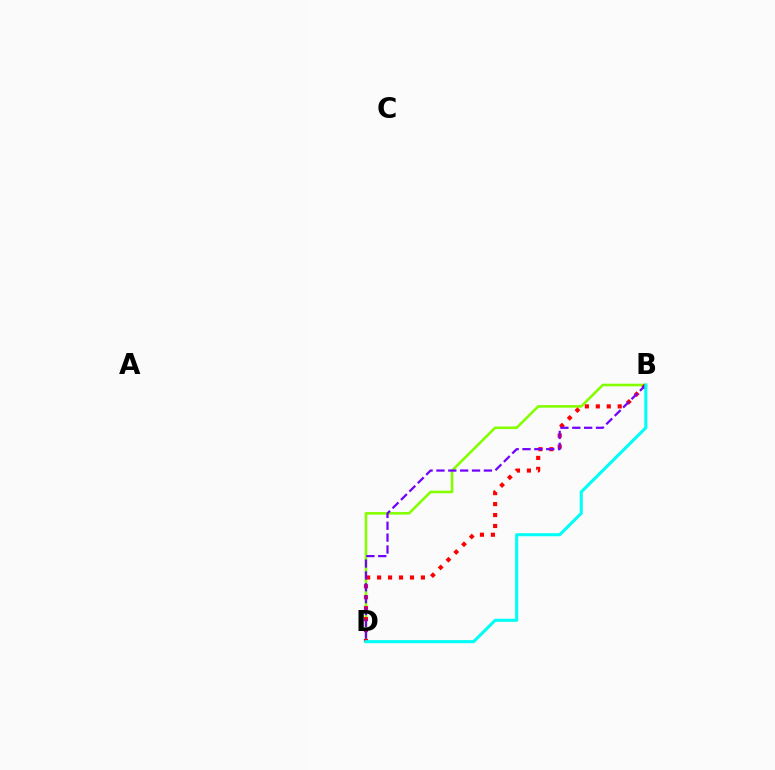{('B', 'D'): [{'color': '#84ff00', 'line_style': 'solid', 'thickness': 1.87}, {'color': '#ff0000', 'line_style': 'dotted', 'thickness': 2.98}, {'color': '#7200ff', 'line_style': 'dashed', 'thickness': 1.61}, {'color': '#00fff6', 'line_style': 'solid', 'thickness': 2.22}]}